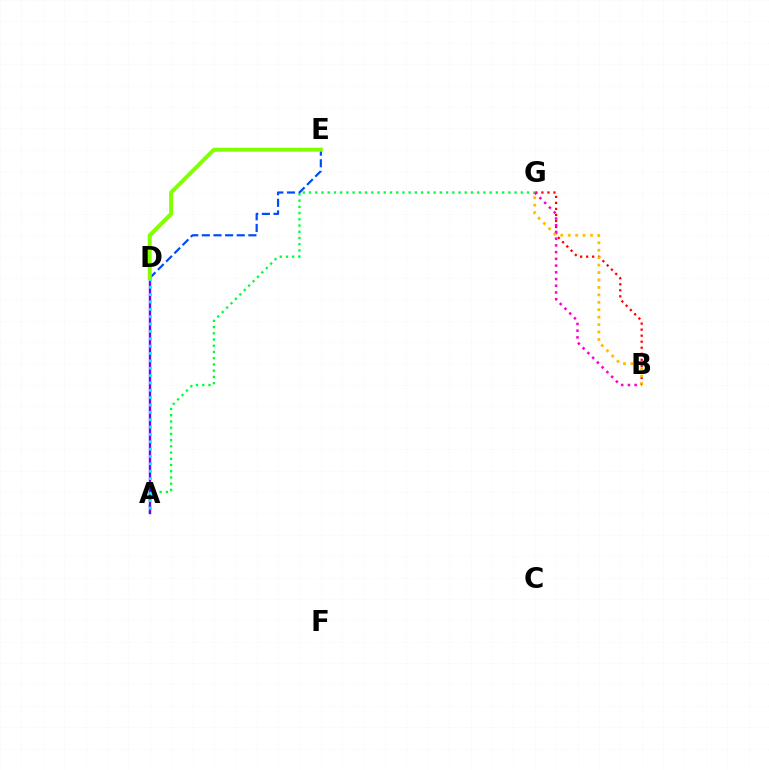{('B', 'G'): [{'color': '#ff0000', 'line_style': 'dotted', 'thickness': 1.64}, {'color': '#ffbd00', 'line_style': 'dotted', 'thickness': 2.02}, {'color': '#ff00cf', 'line_style': 'dotted', 'thickness': 1.83}], ('A', 'G'): [{'color': '#00ff39', 'line_style': 'dotted', 'thickness': 1.69}], ('A', 'D'): [{'color': '#7200ff', 'line_style': 'solid', 'thickness': 1.73}, {'color': '#00fff6', 'line_style': 'dotted', 'thickness': 2.0}], ('D', 'E'): [{'color': '#004bff', 'line_style': 'dashed', 'thickness': 1.58}, {'color': '#84ff00', 'line_style': 'solid', 'thickness': 2.88}]}